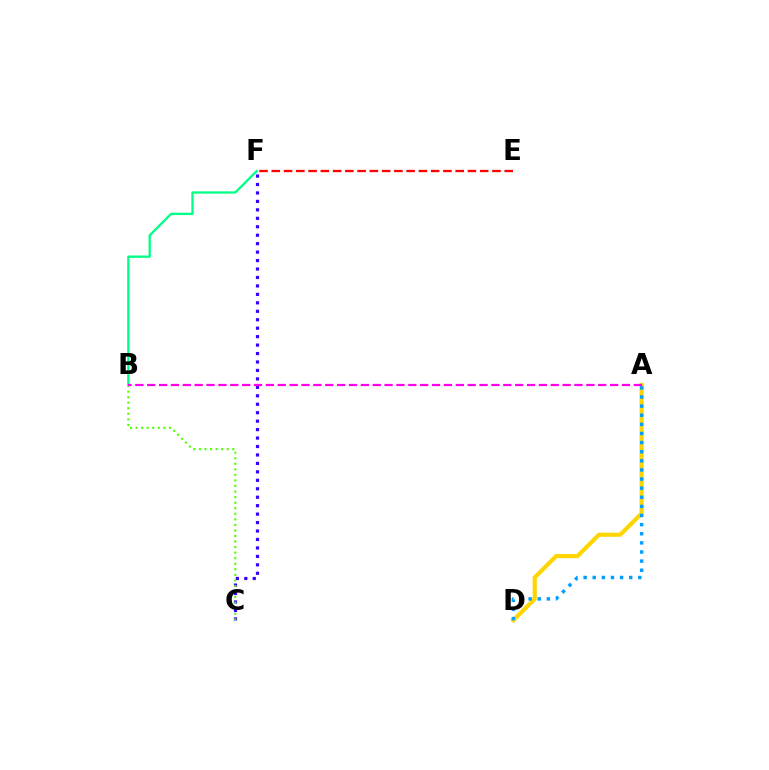{('C', 'F'): [{'color': '#3700ff', 'line_style': 'dotted', 'thickness': 2.3}], ('B', 'C'): [{'color': '#4fff00', 'line_style': 'dotted', 'thickness': 1.51}], ('A', 'D'): [{'color': '#ffd500', 'line_style': 'solid', 'thickness': 2.98}, {'color': '#009eff', 'line_style': 'dotted', 'thickness': 2.48}], ('B', 'F'): [{'color': '#00ff86', 'line_style': 'solid', 'thickness': 1.66}], ('E', 'F'): [{'color': '#ff0000', 'line_style': 'dashed', 'thickness': 1.67}], ('A', 'B'): [{'color': '#ff00ed', 'line_style': 'dashed', 'thickness': 1.61}]}